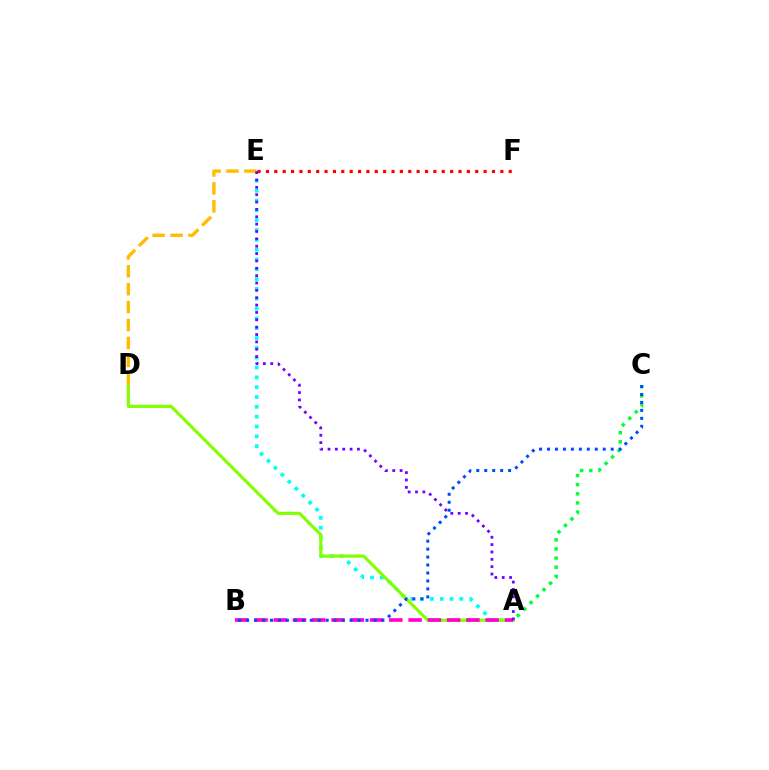{('A', 'E'): [{'color': '#00fff6', 'line_style': 'dotted', 'thickness': 2.67}, {'color': '#7200ff', 'line_style': 'dotted', 'thickness': 2.0}], ('A', 'D'): [{'color': '#84ff00', 'line_style': 'solid', 'thickness': 2.29}], ('A', 'B'): [{'color': '#ff00cf', 'line_style': 'dashed', 'thickness': 2.62}], ('E', 'F'): [{'color': '#ff0000', 'line_style': 'dotted', 'thickness': 2.27}], ('A', 'C'): [{'color': '#00ff39', 'line_style': 'dotted', 'thickness': 2.48}], ('D', 'E'): [{'color': '#ffbd00', 'line_style': 'dashed', 'thickness': 2.44}], ('B', 'C'): [{'color': '#004bff', 'line_style': 'dotted', 'thickness': 2.16}]}